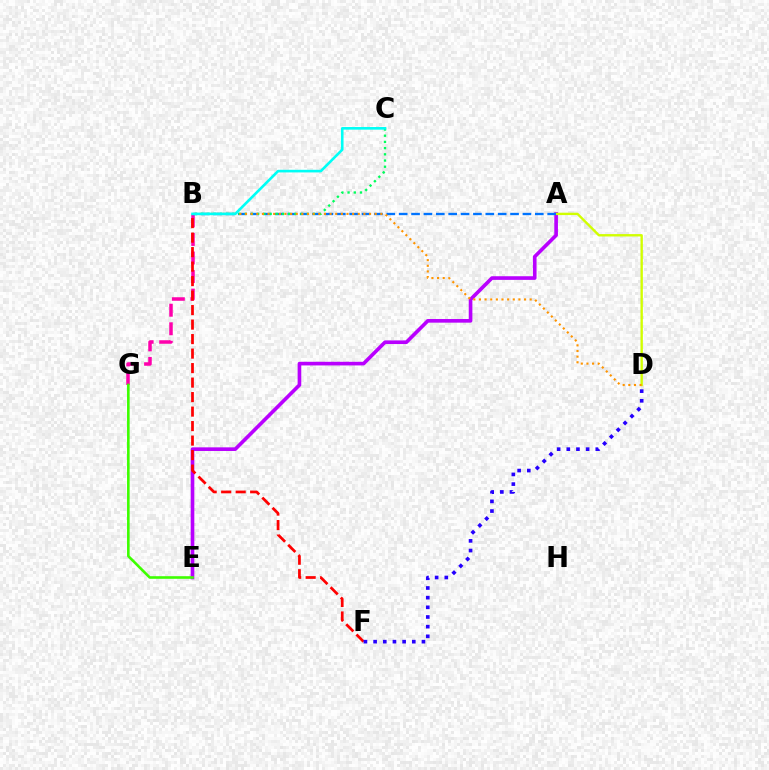{('A', 'E'): [{'color': '#b900ff', 'line_style': 'solid', 'thickness': 2.62}], ('B', 'G'): [{'color': '#ff00ac', 'line_style': 'dashed', 'thickness': 2.52}], ('B', 'F'): [{'color': '#ff0000', 'line_style': 'dashed', 'thickness': 1.97}], ('A', 'D'): [{'color': '#d1ff00', 'line_style': 'solid', 'thickness': 1.71}], ('A', 'B'): [{'color': '#0074ff', 'line_style': 'dashed', 'thickness': 1.68}], ('E', 'G'): [{'color': '#3dff00', 'line_style': 'solid', 'thickness': 1.88}], ('B', 'C'): [{'color': '#00ff5c', 'line_style': 'dotted', 'thickness': 1.69}, {'color': '#00fff6', 'line_style': 'solid', 'thickness': 1.89}], ('B', 'D'): [{'color': '#ff9400', 'line_style': 'dotted', 'thickness': 1.53}], ('D', 'F'): [{'color': '#2500ff', 'line_style': 'dotted', 'thickness': 2.63}]}